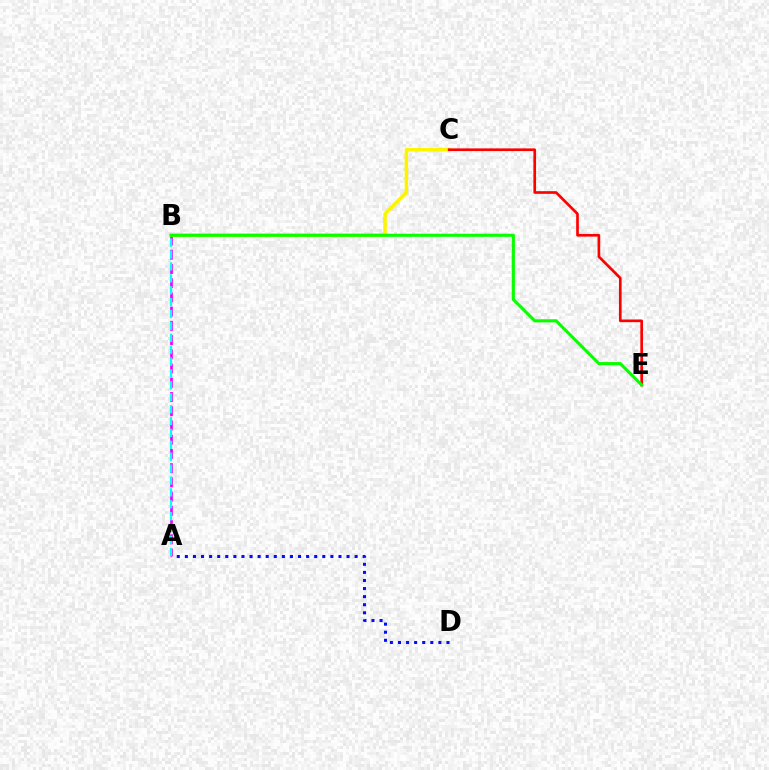{('A', 'B'): [{'color': '#ee00ff', 'line_style': 'dashed', 'thickness': 1.93}, {'color': '#00fff6', 'line_style': 'dashed', 'thickness': 1.62}], ('B', 'C'): [{'color': '#fcf500', 'line_style': 'solid', 'thickness': 2.54}], ('A', 'D'): [{'color': '#0010ff', 'line_style': 'dotted', 'thickness': 2.2}], ('C', 'E'): [{'color': '#ff0000', 'line_style': 'solid', 'thickness': 1.93}], ('B', 'E'): [{'color': '#08ff00', 'line_style': 'solid', 'thickness': 2.23}]}